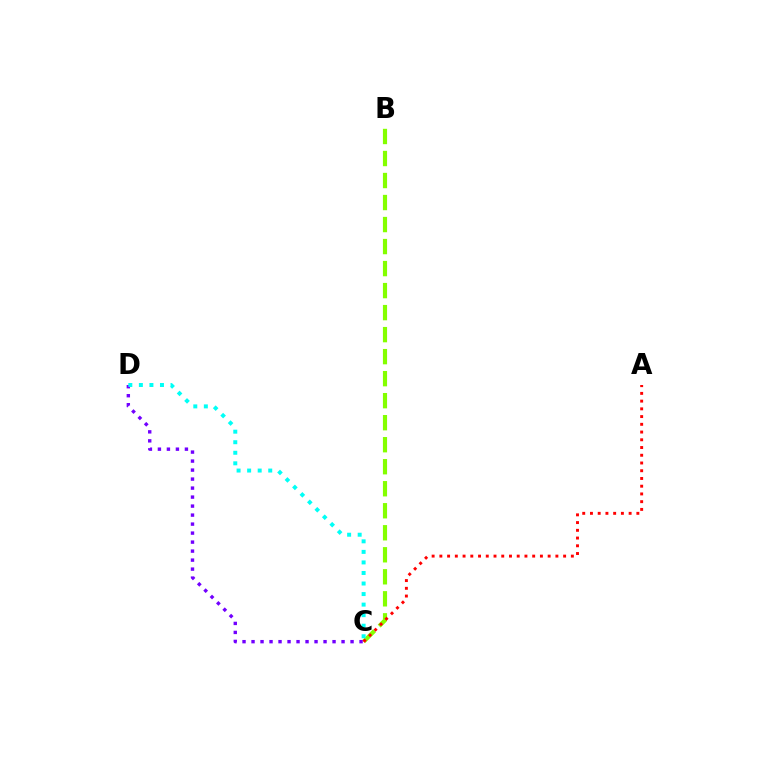{('B', 'C'): [{'color': '#84ff00', 'line_style': 'dashed', 'thickness': 2.99}], ('C', 'D'): [{'color': '#7200ff', 'line_style': 'dotted', 'thickness': 2.45}, {'color': '#00fff6', 'line_style': 'dotted', 'thickness': 2.87}], ('A', 'C'): [{'color': '#ff0000', 'line_style': 'dotted', 'thickness': 2.1}]}